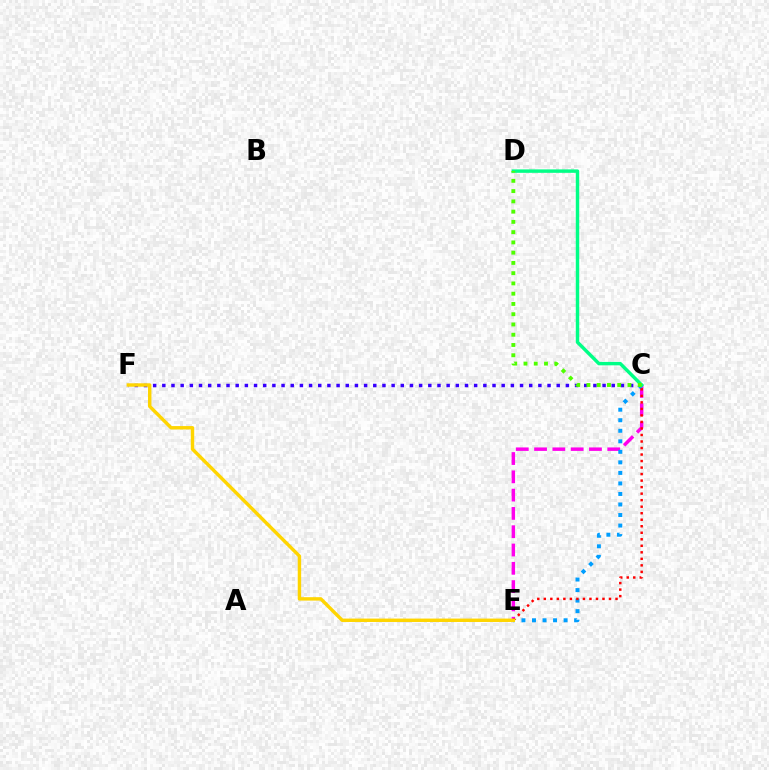{('C', 'F'): [{'color': '#3700ff', 'line_style': 'dotted', 'thickness': 2.49}], ('C', 'E'): [{'color': '#ff00ed', 'line_style': 'dashed', 'thickness': 2.49}, {'color': '#009eff', 'line_style': 'dotted', 'thickness': 2.86}, {'color': '#ff0000', 'line_style': 'dotted', 'thickness': 1.77}], ('C', 'D'): [{'color': '#00ff86', 'line_style': 'solid', 'thickness': 2.47}, {'color': '#4fff00', 'line_style': 'dotted', 'thickness': 2.79}], ('E', 'F'): [{'color': '#ffd500', 'line_style': 'solid', 'thickness': 2.46}]}